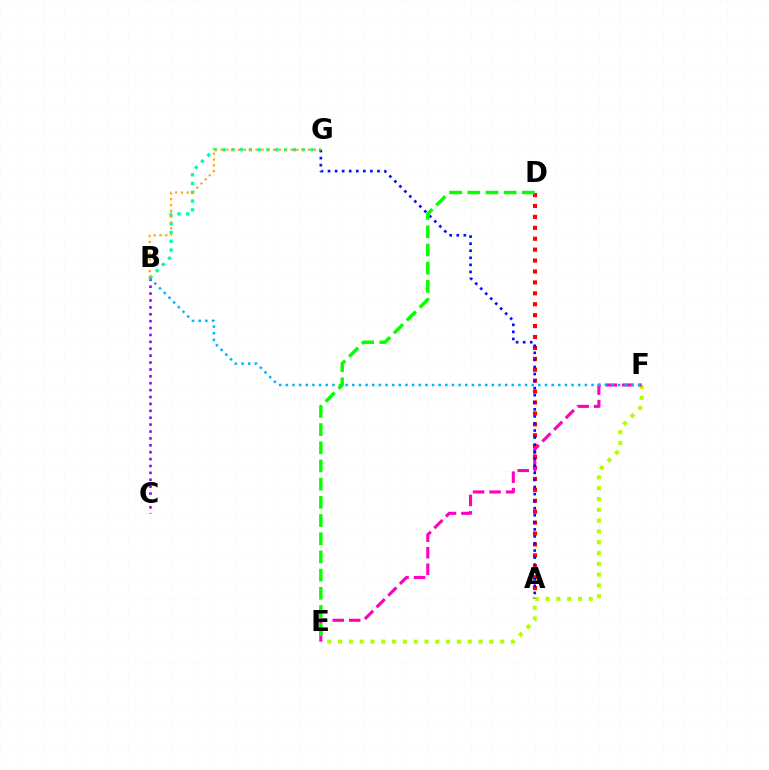{('B', 'C'): [{'color': '#9b00ff', 'line_style': 'dotted', 'thickness': 1.87}], ('A', 'D'): [{'color': '#ff0000', 'line_style': 'dotted', 'thickness': 2.97}], ('B', 'G'): [{'color': '#00ff9d', 'line_style': 'dotted', 'thickness': 2.39}, {'color': '#ffa500', 'line_style': 'dotted', 'thickness': 1.58}], ('E', 'F'): [{'color': '#b3ff00', 'line_style': 'dotted', 'thickness': 2.94}, {'color': '#ff00bd', 'line_style': 'dashed', 'thickness': 2.24}], ('A', 'G'): [{'color': '#0010ff', 'line_style': 'dotted', 'thickness': 1.92}], ('B', 'F'): [{'color': '#00b5ff', 'line_style': 'dotted', 'thickness': 1.81}], ('D', 'E'): [{'color': '#08ff00', 'line_style': 'dashed', 'thickness': 2.47}]}